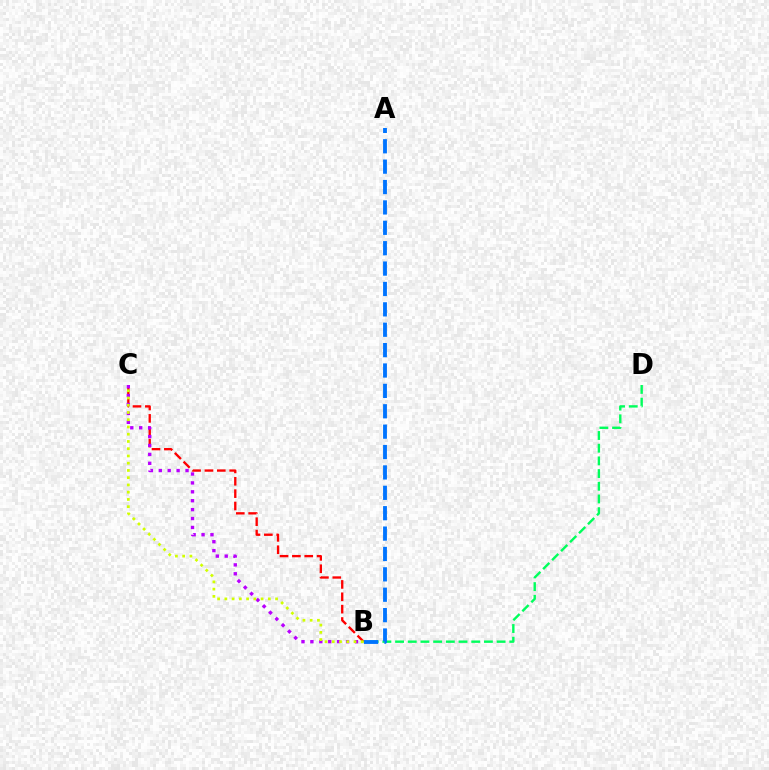{('B', 'C'): [{'color': '#ff0000', 'line_style': 'dashed', 'thickness': 1.68}, {'color': '#b900ff', 'line_style': 'dotted', 'thickness': 2.42}, {'color': '#d1ff00', 'line_style': 'dotted', 'thickness': 1.97}], ('B', 'D'): [{'color': '#00ff5c', 'line_style': 'dashed', 'thickness': 1.72}], ('A', 'B'): [{'color': '#0074ff', 'line_style': 'dashed', 'thickness': 2.77}]}